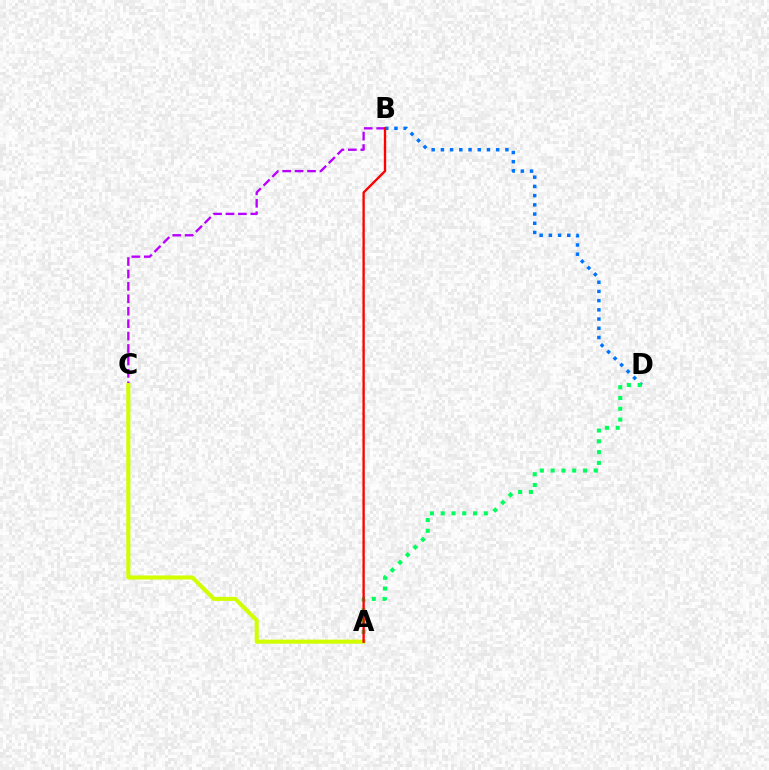{('B', 'D'): [{'color': '#0074ff', 'line_style': 'dotted', 'thickness': 2.5}], ('B', 'C'): [{'color': '#b900ff', 'line_style': 'dashed', 'thickness': 1.69}], ('A', 'D'): [{'color': '#00ff5c', 'line_style': 'dotted', 'thickness': 2.93}], ('A', 'C'): [{'color': '#d1ff00', 'line_style': 'solid', 'thickness': 2.92}], ('A', 'B'): [{'color': '#ff0000', 'line_style': 'solid', 'thickness': 1.69}]}